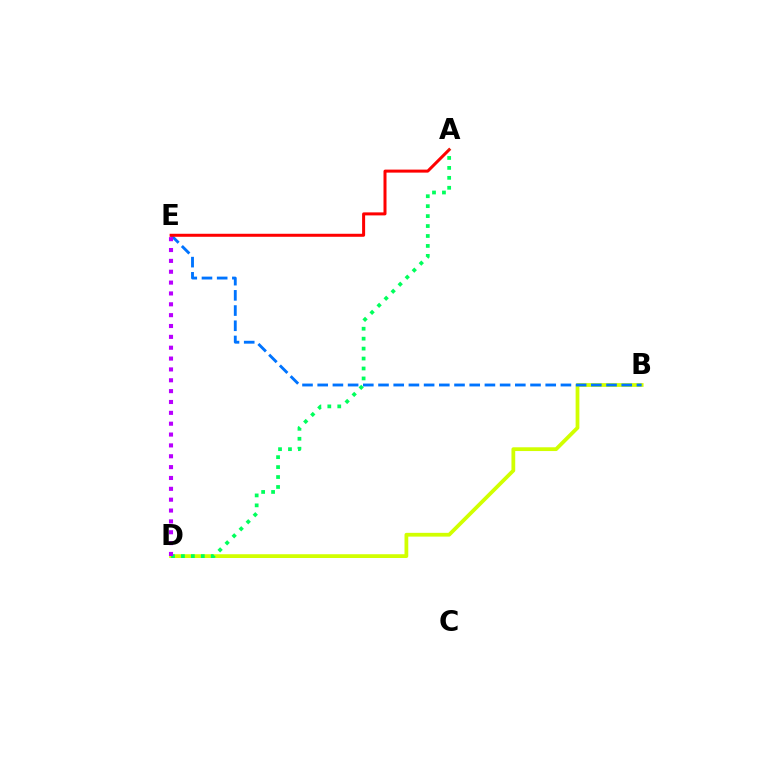{('B', 'D'): [{'color': '#d1ff00', 'line_style': 'solid', 'thickness': 2.71}], ('B', 'E'): [{'color': '#0074ff', 'line_style': 'dashed', 'thickness': 2.07}], ('A', 'E'): [{'color': '#ff0000', 'line_style': 'solid', 'thickness': 2.17}], ('A', 'D'): [{'color': '#00ff5c', 'line_style': 'dotted', 'thickness': 2.7}], ('D', 'E'): [{'color': '#b900ff', 'line_style': 'dotted', 'thickness': 2.95}]}